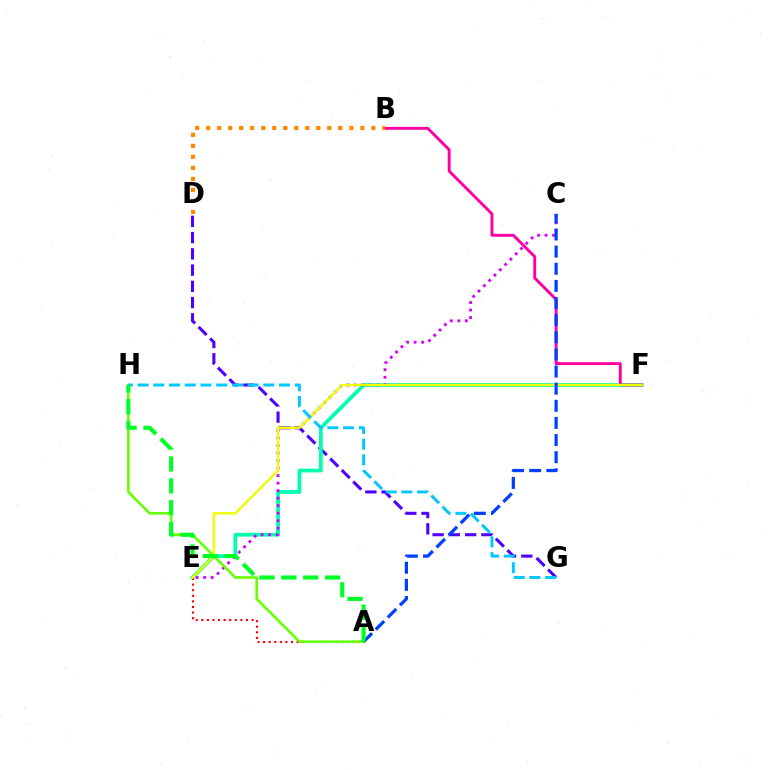{('D', 'G'): [{'color': '#4f00ff', 'line_style': 'dashed', 'thickness': 2.21}], ('E', 'F'): [{'color': '#00ffaf', 'line_style': 'solid', 'thickness': 2.71}, {'color': '#eeff00', 'line_style': 'solid', 'thickness': 1.72}], ('B', 'F'): [{'color': '#ff00a0', 'line_style': 'solid', 'thickness': 2.09}], ('C', 'E'): [{'color': '#d600ff', 'line_style': 'dotted', 'thickness': 2.04}], ('A', 'E'): [{'color': '#ff0000', 'line_style': 'dotted', 'thickness': 1.52}], ('A', 'H'): [{'color': '#66ff00', 'line_style': 'solid', 'thickness': 1.85}, {'color': '#00ff27', 'line_style': 'dashed', 'thickness': 2.97}], ('A', 'C'): [{'color': '#003fff', 'line_style': 'dashed', 'thickness': 2.33}], ('G', 'H'): [{'color': '#00c7ff', 'line_style': 'dashed', 'thickness': 2.13}], ('B', 'D'): [{'color': '#ff8800', 'line_style': 'dotted', 'thickness': 2.99}]}